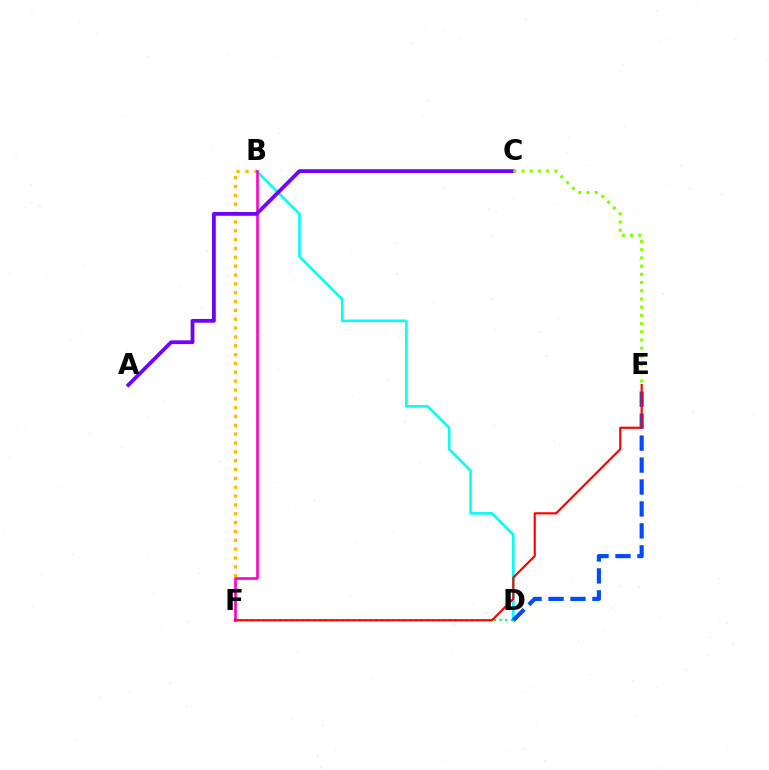{('B', 'F'): [{'color': '#ffbd00', 'line_style': 'dotted', 'thickness': 2.4}, {'color': '#ff00cf', 'line_style': 'solid', 'thickness': 1.89}], ('B', 'D'): [{'color': '#00fff6', 'line_style': 'solid', 'thickness': 1.87}], ('D', 'F'): [{'color': '#00ff39', 'line_style': 'dotted', 'thickness': 1.53}], ('D', 'E'): [{'color': '#004bff', 'line_style': 'dashed', 'thickness': 2.98}], ('E', 'F'): [{'color': '#ff0000', 'line_style': 'solid', 'thickness': 1.56}], ('A', 'C'): [{'color': '#7200ff', 'line_style': 'solid', 'thickness': 2.72}], ('C', 'E'): [{'color': '#84ff00', 'line_style': 'dotted', 'thickness': 2.23}]}